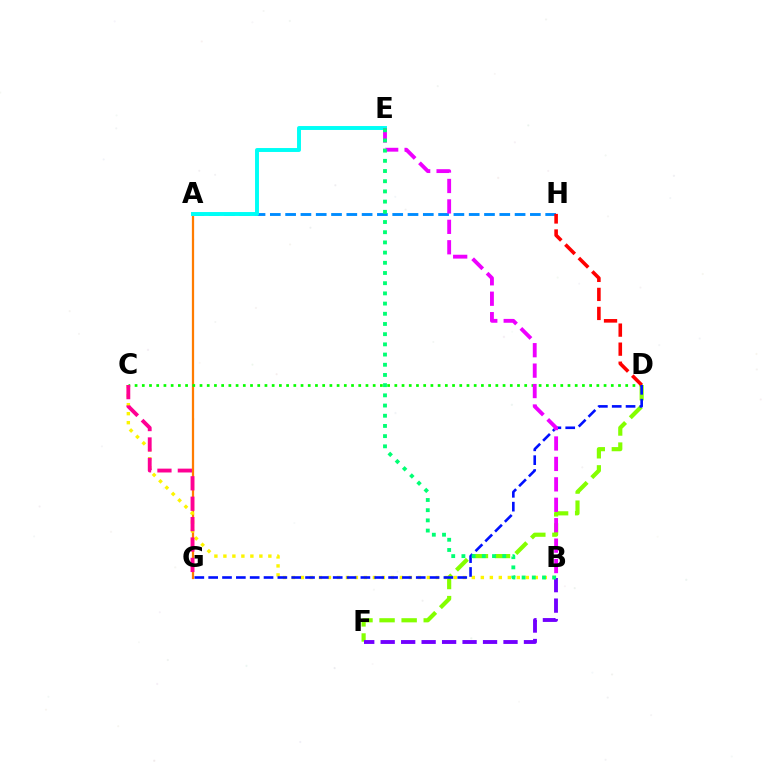{('A', 'G'): [{'color': '#ff7c00', 'line_style': 'solid', 'thickness': 1.62}], ('A', 'H'): [{'color': '#008cff', 'line_style': 'dashed', 'thickness': 2.08}], ('D', 'F'): [{'color': '#84ff00', 'line_style': 'dashed', 'thickness': 3.0}], ('B', 'C'): [{'color': '#fcf500', 'line_style': 'dotted', 'thickness': 2.44}], ('C', 'D'): [{'color': '#08ff00', 'line_style': 'dotted', 'thickness': 1.96}], ('A', 'E'): [{'color': '#00fff6', 'line_style': 'solid', 'thickness': 2.83}], ('D', 'H'): [{'color': '#ff0000', 'line_style': 'dashed', 'thickness': 2.59}], ('B', 'F'): [{'color': '#7200ff', 'line_style': 'dashed', 'thickness': 2.78}], ('D', 'G'): [{'color': '#0010ff', 'line_style': 'dashed', 'thickness': 1.88}], ('B', 'E'): [{'color': '#ee00ff', 'line_style': 'dashed', 'thickness': 2.78}, {'color': '#00ff74', 'line_style': 'dotted', 'thickness': 2.77}], ('C', 'G'): [{'color': '#ff0094', 'line_style': 'dashed', 'thickness': 2.77}]}